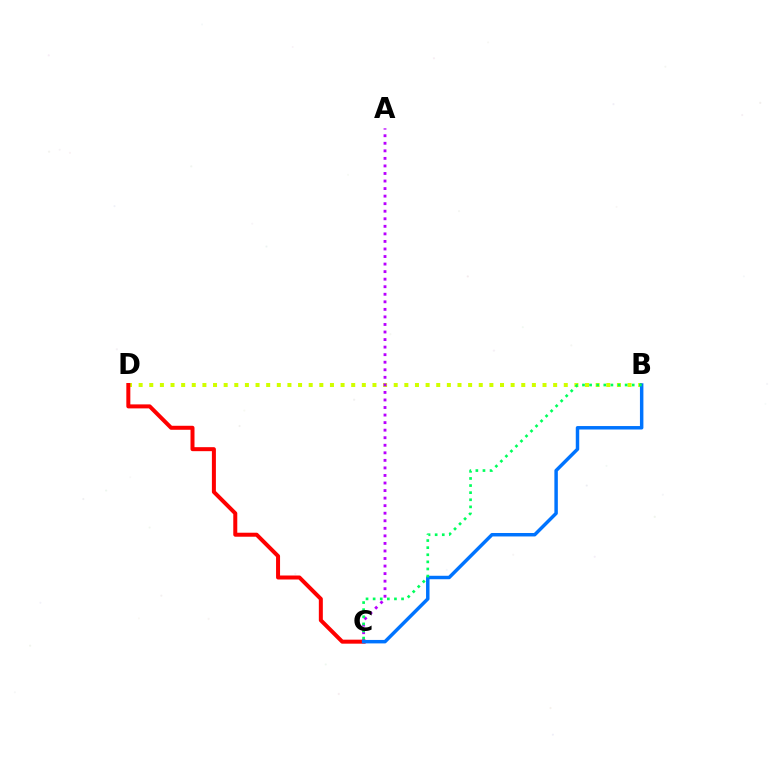{('B', 'D'): [{'color': '#d1ff00', 'line_style': 'dotted', 'thickness': 2.89}], ('C', 'D'): [{'color': '#ff0000', 'line_style': 'solid', 'thickness': 2.88}], ('A', 'C'): [{'color': '#b900ff', 'line_style': 'dotted', 'thickness': 2.05}], ('B', 'C'): [{'color': '#0074ff', 'line_style': 'solid', 'thickness': 2.49}, {'color': '#00ff5c', 'line_style': 'dotted', 'thickness': 1.93}]}